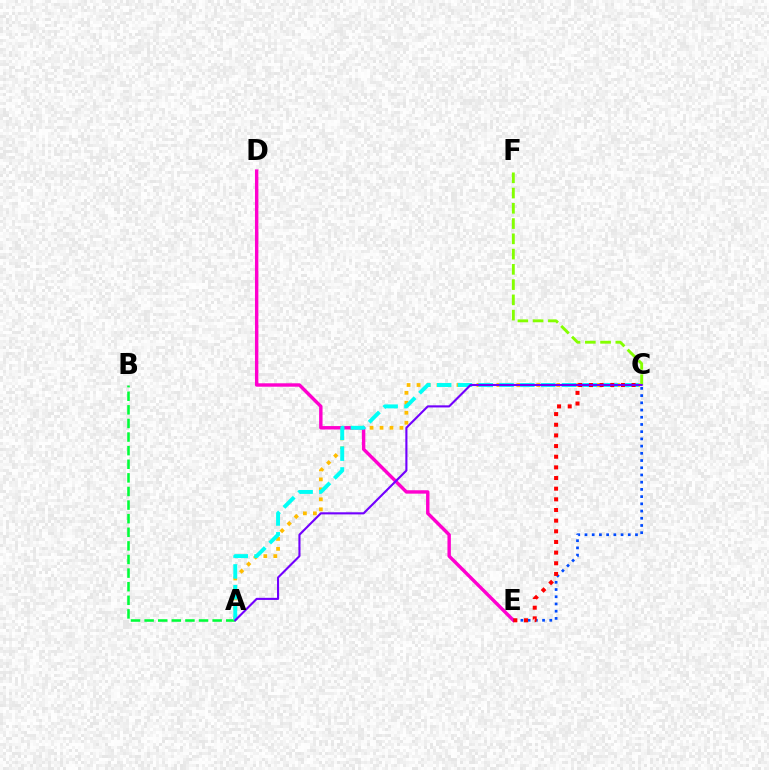{('A', 'B'): [{'color': '#00ff39', 'line_style': 'dashed', 'thickness': 1.85}], ('A', 'C'): [{'color': '#ffbd00', 'line_style': 'dotted', 'thickness': 2.71}, {'color': '#00fff6', 'line_style': 'dashed', 'thickness': 2.82}, {'color': '#7200ff', 'line_style': 'solid', 'thickness': 1.52}], ('D', 'E'): [{'color': '#ff00cf', 'line_style': 'solid', 'thickness': 2.46}], ('C', 'F'): [{'color': '#84ff00', 'line_style': 'dashed', 'thickness': 2.07}], ('C', 'E'): [{'color': '#004bff', 'line_style': 'dotted', 'thickness': 1.96}, {'color': '#ff0000', 'line_style': 'dotted', 'thickness': 2.9}]}